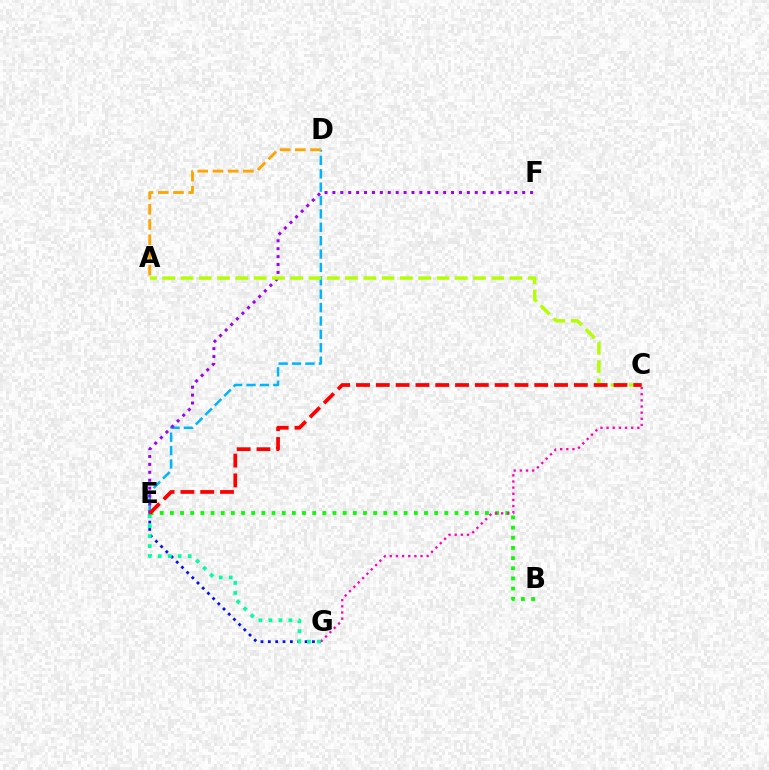{('E', 'G'): [{'color': '#0010ff', 'line_style': 'dotted', 'thickness': 2.0}, {'color': '#00ff9d', 'line_style': 'dotted', 'thickness': 2.71}], ('B', 'E'): [{'color': '#08ff00', 'line_style': 'dotted', 'thickness': 2.76}], ('D', 'E'): [{'color': '#00b5ff', 'line_style': 'dashed', 'thickness': 1.82}], ('C', 'G'): [{'color': '#ff00bd', 'line_style': 'dotted', 'thickness': 1.67}], ('A', 'D'): [{'color': '#ffa500', 'line_style': 'dashed', 'thickness': 2.07}], ('E', 'F'): [{'color': '#9b00ff', 'line_style': 'dotted', 'thickness': 2.15}], ('A', 'C'): [{'color': '#b3ff00', 'line_style': 'dashed', 'thickness': 2.48}], ('C', 'E'): [{'color': '#ff0000', 'line_style': 'dashed', 'thickness': 2.69}]}